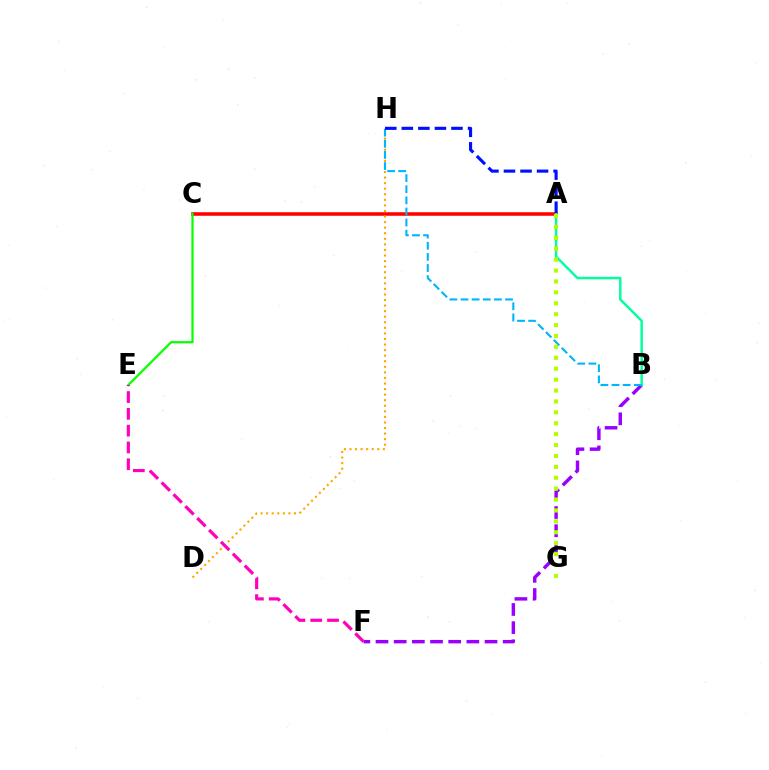{('A', 'C'): [{'color': '#ff0000', 'line_style': 'solid', 'thickness': 2.56}], ('C', 'E'): [{'color': '#08ff00', 'line_style': 'solid', 'thickness': 1.61}], ('B', 'F'): [{'color': '#9b00ff', 'line_style': 'dashed', 'thickness': 2.47}], ('D', 'H'): [{'color': '#ffa500', 'line_style': 'dotted', 'thickness': 1.51}], ('A', 'B'): [{'color': '#00ff9d', 'line_style': 'solid', 'thickness': 1.76}], ('B', 'H'): [{'color': '#00b5ff', 'line_style': 'dashed', 'thickness': 1.51}], ('E', 'F'): [{'color': '#ff00bd', 'line_style': 'dashed', 'thickness': 2.28}], ('A', 'H'): [{'color': '#0010ff', 'line_style': 'dashed', 'thickness': 2.25}], ('A', 'G'): [{'color': '#b3ff00', 'line_style': 'dotted', 'thickness': 2.96}]}